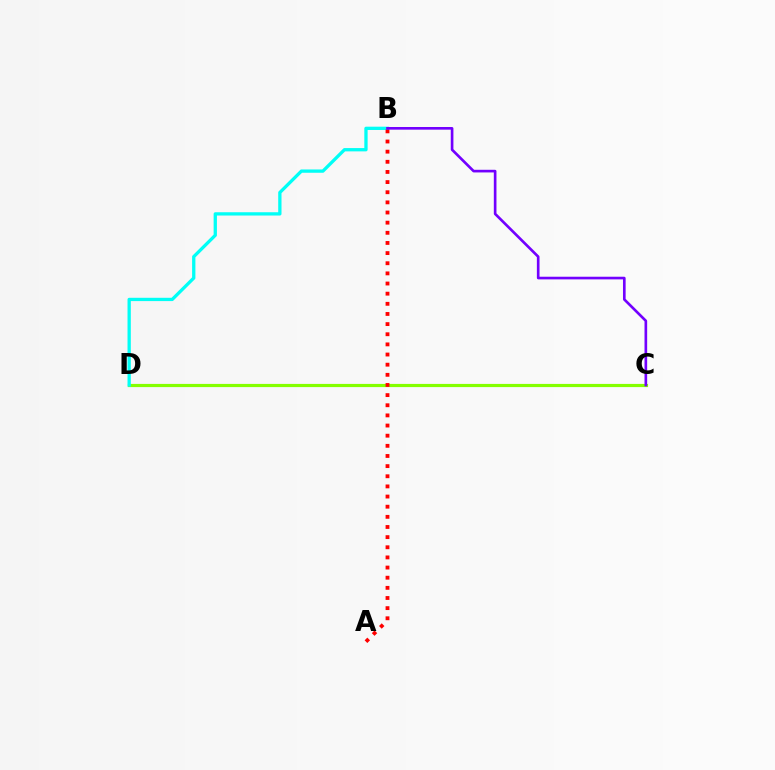{('C', 'D'): [{'color': '#84ff00', 'line_style': 'solid', 'thickness': 2.29}], ('B', 'D'): [{'color': '#00fff6', 'line_style': 'solid', 'thickness': 2.37}], ('A', 'B'): [{'color': '#ff0000', 'line_style': 'dotted', 'thickness': 2.76}], ('B', 'C'): [{'color': '#7200ff', 'line_style': 'solid', 'thickness': 1.91}]}